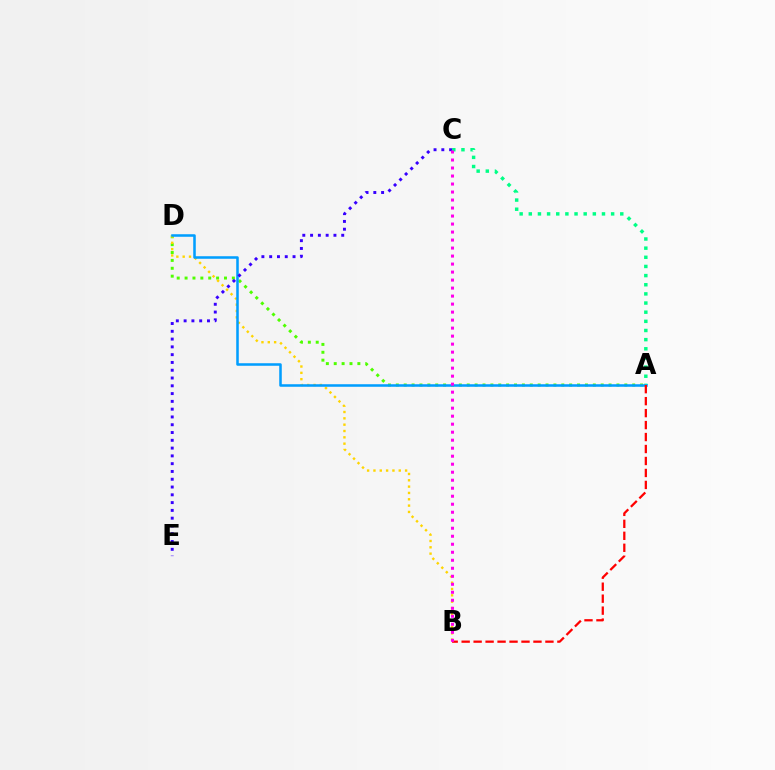{('A', 'D'): [{'color': '#4fff00', 'line_style': 'dotted', 'thickness': 2.14}, {'color': '#009eff', 'line_style': 'solid', 'thickness': 1.83}], ('B', 'D'): [{'color': '#ffd500', 'line_style': 'dotted', 'thickness': 1.72}], ('A', 'C'): [{'color': '#00ff86', 'line_style': 'dotted', 'thickness': 2.49}], ('C', 'E'): [{'color': '#3700ff', 'line_style': 'dotted', 'thickness': 2.12}], ('A', 'B'): [{'color': '#ff0000', 'line_style': 'dashed', 'thickness': 1.63}], ('B', 'C'): [{'color': '#ff00ed', 'line_style': 'dotted', 'thickness': 2.17}]}